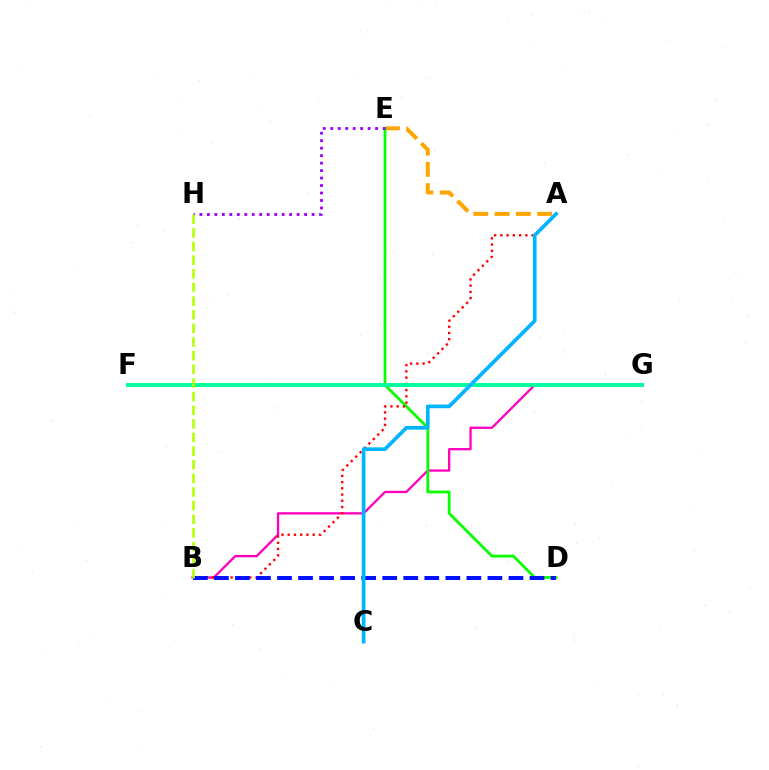{('A', 'E'): [{'color': '#ffa500', 'line_style': 'dashed', 'thickness': 2.89}], ('B', 'G'): [{'color': '#ff00bd', 'line_style': 'solid', 'thickness': 1.66}], ('D', 'E'): [{'color': '#08ff00', 'line_style': 'solid', 'thickness': 1.99}], ('E', 'H'): [{'color': '#9b00ff', 'line_style': 'dotted', 'thickness': 2.03}], ('A', 'B'): [{'color': '#ff0000', 'line_style': 'dotted', 'thickness': 1.7}], ('B', 'D'): [{'color': '#0010ff', 'line_style': 'dashed', 'thickness': 2.86}], ('F', 'G'): [{'color': '#00ff9d', 'line_style': 'solid', 'thickness': 2.84}], ('B', 'H'): [{'color': '#b3ff00', 'line_style': 'dashed', 'thickness': 1.85}], ('A', 'C'): [{'color': '#00b5ff', 'line_style': 'solid', 'thickness': 2.64}]}